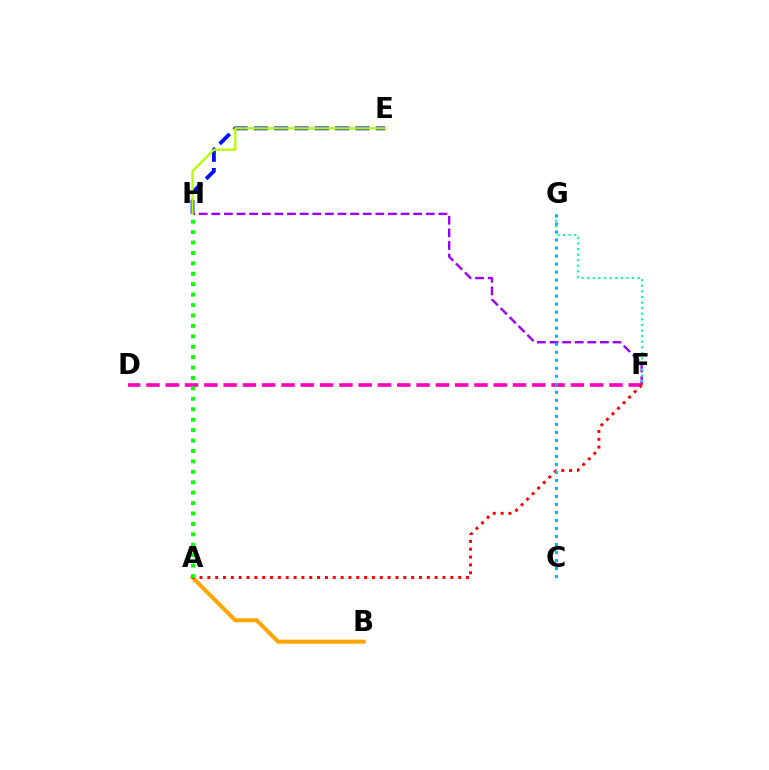{('E', 'H'): [{'color': '#0010ff', 'line_style': 'dashed', 'thickness': 2.76}, {'color': '#b3ff00', 'line_style': 'solid', 'thickness': 1.66}], ('A', 'B'): [{'color': '#ffa500', 'line_style': 'solid', 'thickness': 2.89}], ('F', 'H'): [{'color': '#9b00ff', 'line_style': 'dashed', 'thickness': 1.71}], ('D', 'F'): [{'color': '#ff00bd', 'line_style': 'dashed', 'thickness': 2.62}], ('F', 'G'): [{'color': '#00ff9d', 'line_style': 'dotted', 'thickness': 1.52}], ('A', 'F'): [{'color': '#ff0000', 'line_style': 'dotted', 'thickness': 2.13}], ('A', 'H'): [{'color': '#08ff00', 'line_style': 'dotted', 'thickness': 2.83}], ('C', 'G'): [{'color': '#00b5ff', 'line_style': 'dotted', 'thickness': 2.18}]}